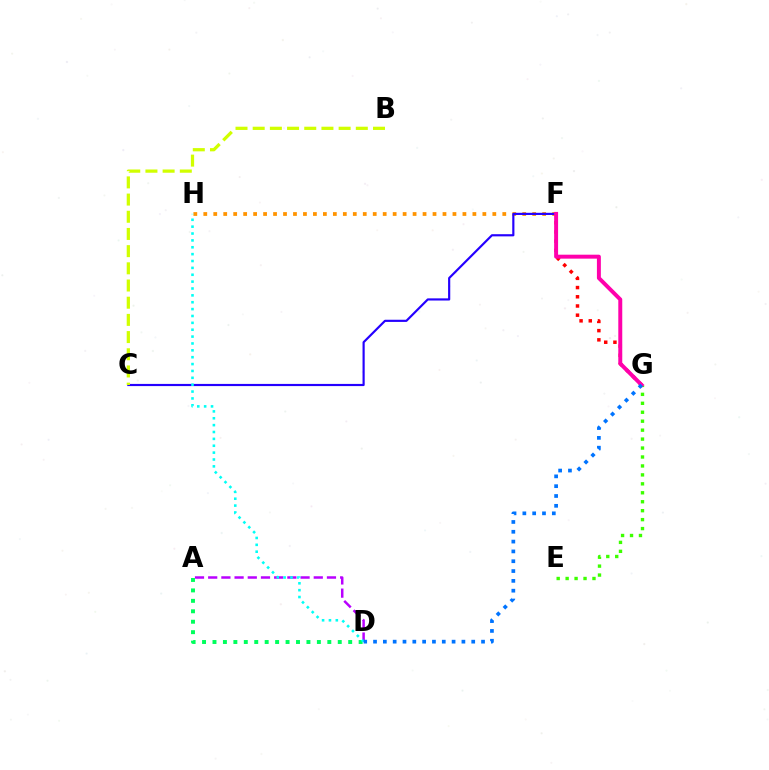{('A', 'D'): [{'color': '#b900ff', 'line_style': 'dashed', 'thickness': 1.79}, {'color': '#00ff5c', 'line_style': 'dotted', 'thickness': 2.84}], ('F', 'H'): [{'color': '#ff9400', 'line_style': 'dotted', 'thickness': 2.71}], ('F', 'G'): [{'color': '#ff0000', 'line_style': 'dotted', 'thickness': 2.5}, {'color': '#ff00ac', 'line_style': 'solid', 'thickness': 2.85}], ('E', 'G'): [{'color': '#3dff00', 'line_style': 'dotted', 'thickness': 2.43}], ('C', 'F'): [{'color': '#2500ff', 'line_style': 'solid', 'thickness': 1.56}], ('D', 'H'): [{'color': '#00fff6', 'line_style': 'dotted', 'thickness': 1.87}], ('D', 'G'): [{'color': '#0074ff', 'line_style': 'dotted', 'thickness': 2.67}], ('B', 'C'): [{'color': '#d1ff00', 'line_style': 'dashed', 'thickness': 2.33}]}